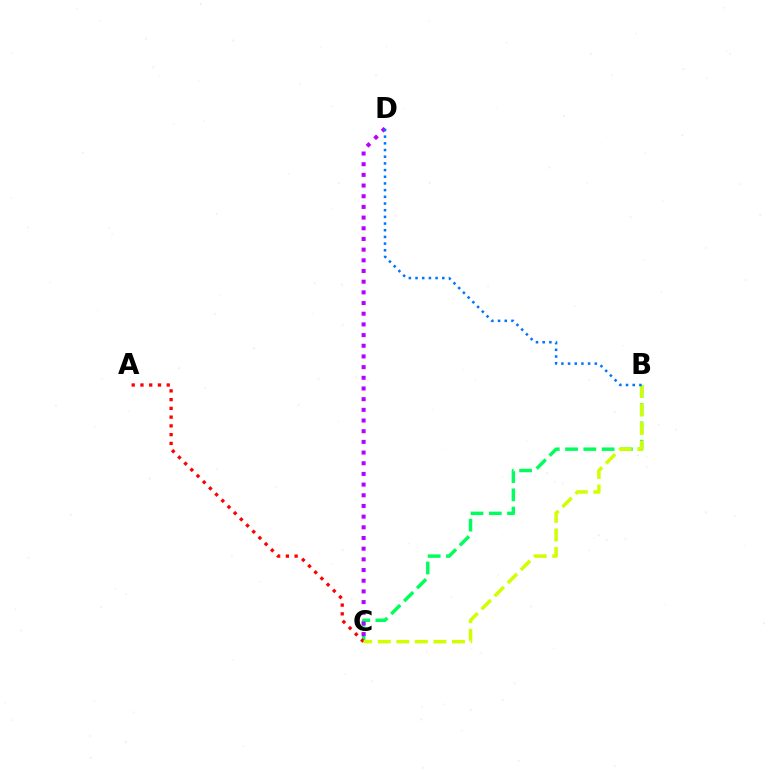{('B', 'C'): [{'color': '#00ff5c', 'line_style': 'dashed', 'thickness': 2.48}, {'color': '#d1ff00', 'line_style': 'dashed', 'thickness': 2.52}], ('C', 'D'): [{'color': '#b900ff', 'line_style': 'dotted', 'thickness': 2.9}], ('A', 'C'): [{'color': '#ff0000', 'line_style': 'dotted', 'thickness': 2.38}], ('B', 'D'): [{'color': '#0074ff', 'line_style': 'dotted', 'thickness': 1.82}]}